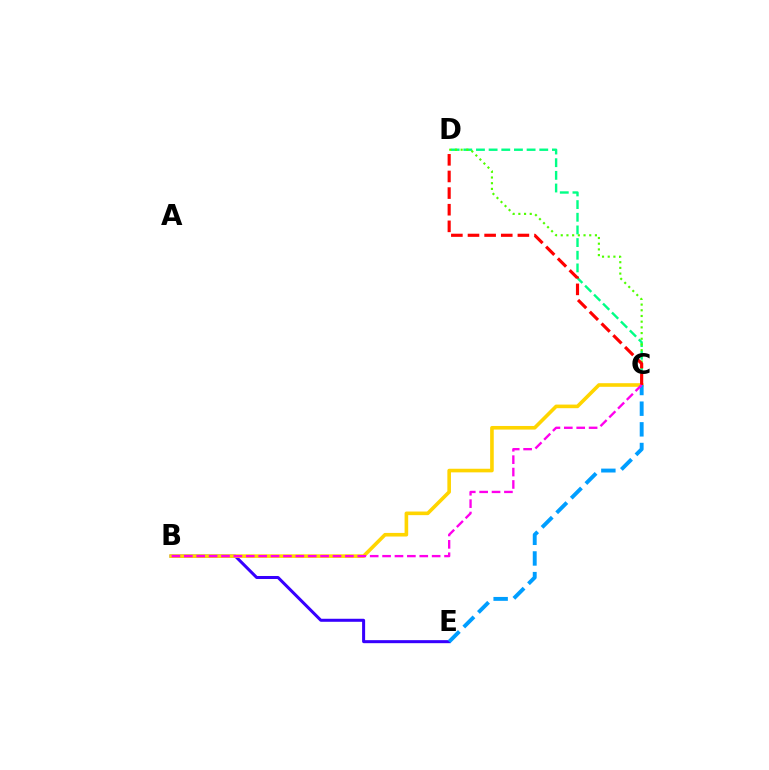{('C', 'D'): [{'color': '#00ff86', 'line_style': 'dashed', 'thickness': 1.72}, {'color': '#4fff00', 'line_style': 'dotted', 'thickness': 1.55}, {'color': '#ff0000', 'line_style': 'dashed', 'thickness': 2.26}], ('B', 'E'): [{'color': '#3700ff', 'line_style': 'solid', 'thickness': 2.18}], ('B', 'C'): [{'color': '#ffd500', 'line_style': 'solid', 'thickness': 2.6}, {'color': '#ff00ed', 'line_style': 'dashed', 'thickness': 1.68}], ('C', 'E'): [{'color': '#009eff', 'line_style': 'dashed', 'thickness': 2.81}]}